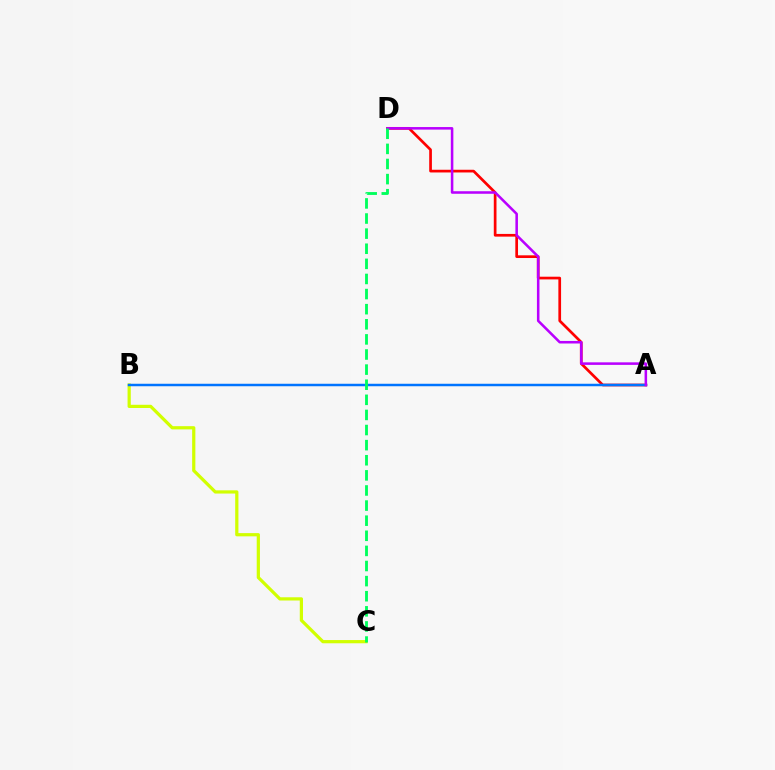{('B', 'C'): [{'color': '#d1ff00', 'line_style': 'solid', 'thickness': 2.32}], ('A', 'D'): [{'color': '#ff0000', 'line_style': 'solid', 'thickness': 1.94}, {'color': '#b900ff', 'line_style': 'solid', 'thickness': 1.83}], ('A', 'B'): [{'color': '#0074ff', 'line_style': 'solid', 'thickness': 1.79}], ('C', 'D'): [{'color': '#00ff5c', 'line_style': 'dashed', 'thickness': 2.05}]}